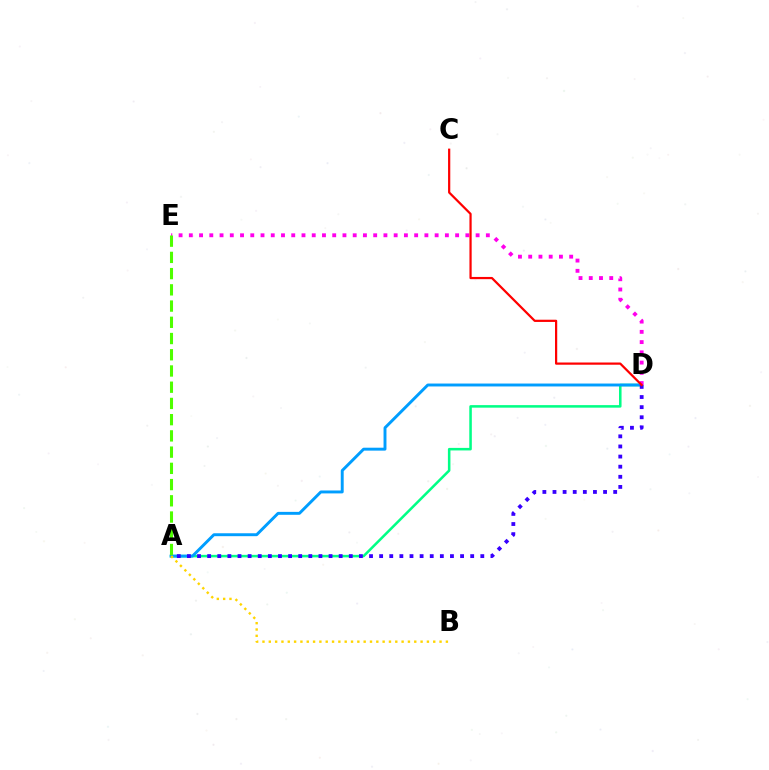{('A', 'D'): [{'color': '#00ff86', 'line_style': 'solid', 'thickness': 1.83}, {'color': '#009eff', 'line_style': 'solid', 'thickness': 2.11}, {'color': '#3700ff', 'line_style': 'dotted', 'thickness': 2.75}], ('D', 'E'): [{'color': '#ff00ed', 'line_style': 'dotted', 'thickness': 2.78}], ('A', 'B'): [{'color': '#ffd500', 'line_style': 'dotted', 'thickness': 1.72}], ('A', 'E'): [{'color': '#4fff00', 'line_style': 'dashed', 'thickness': 2.2}], ('C', 'D'): [{'color': '#ff0000', 'line_style': 'solid', 'thickness': 1.6}]}